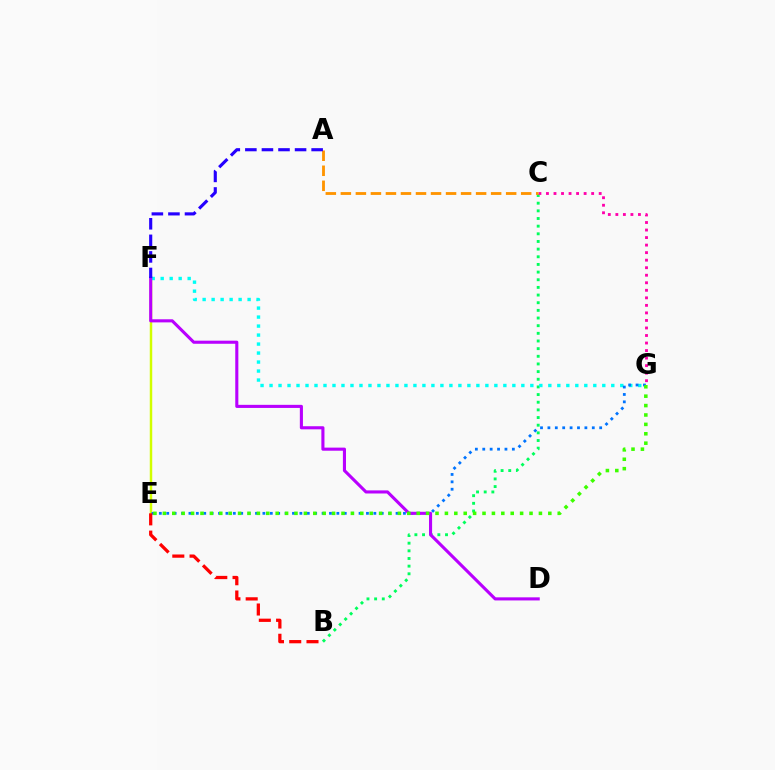{('E', 'F'): [{'color': '#d1ff00', 'line_style': 'solid', 'thickness': 1.78}], ('B', 'C'): [{'color': '#00ff5c', 'line_style': 'dotted', 'thickness': 2.08}], ('F', 'G'): [{'color': '#00fff6', 'line_style': 'dotted', 'thickness': 2.44}], ('E', 'G'): [{'color': '#0074ff', 'line_style': 'dotted', 'thickness': 2.01}, {'color': '#3dff00', 'line_style': 'dotted', 'thickness': 2.55}], ('C', 'G'): [{'color': '#ff00ac', 'line_style': 'dotted', 'thickness': 2.05}], ('A', 'C'): [{'color': '#ff9400', 'line_style': 'dashed', 'thickness': 2.04}], ('D', 'F'): [{'color': '#b900ff', 'line_style': 'solid', 'thickness': 2.23}], ('A', 'F'): [{'color': '#2500ff', 'line_style': 'dashed', 'thickness': 2.25}], ('B', 'E'): [{'color': '#ff0000', 'line_style': 'dashed', 'thickness': 2.35}]}